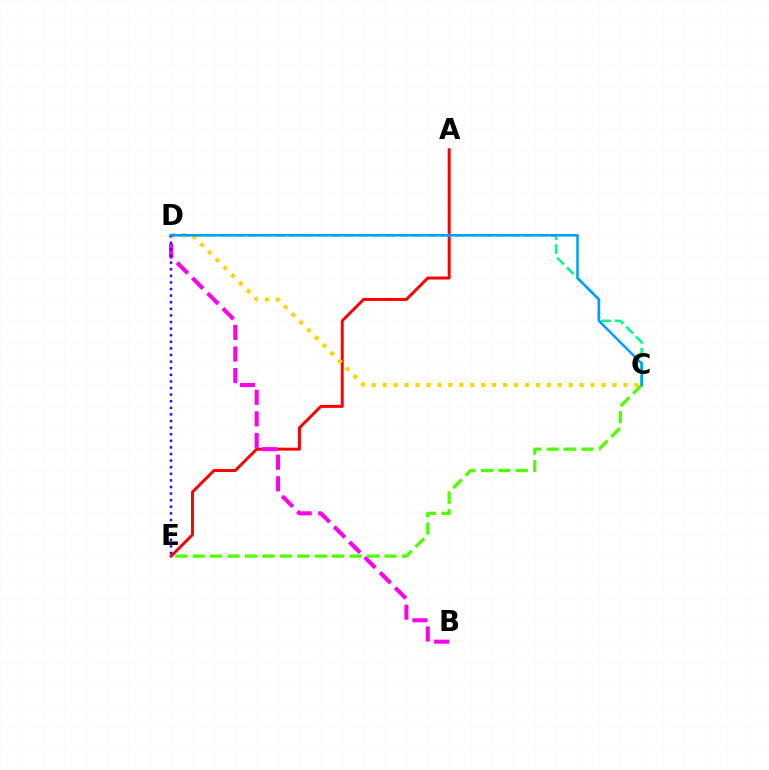{('A', 'E'): [{'color': '#ff0000', 'line_style': 'solid', 'thickness': 2.13}], ('C', 'D'): [{'color': '#00ff86', 'line_style': 'dashed', 'thickness': 1.87}, {'color': '#ffd500', 'line_style': 'dotted', 'thickness': 2.97}, {'color': '#009eff', 'line_style': 'solid', 'thickness': 1.81}], ('B', 'D'): [{'color': '#ff00ed', 'line_style': 'dashed', 'thickness': 2.93}], ('C', 'E'): [{'color': '#4fff00', 'line_style': 'dashed', 'thickness': 2.37}], ('D', 'E'): [{'color': '#3700ff', 'line_style': 'dotted', 'thickness': 1.79}]}